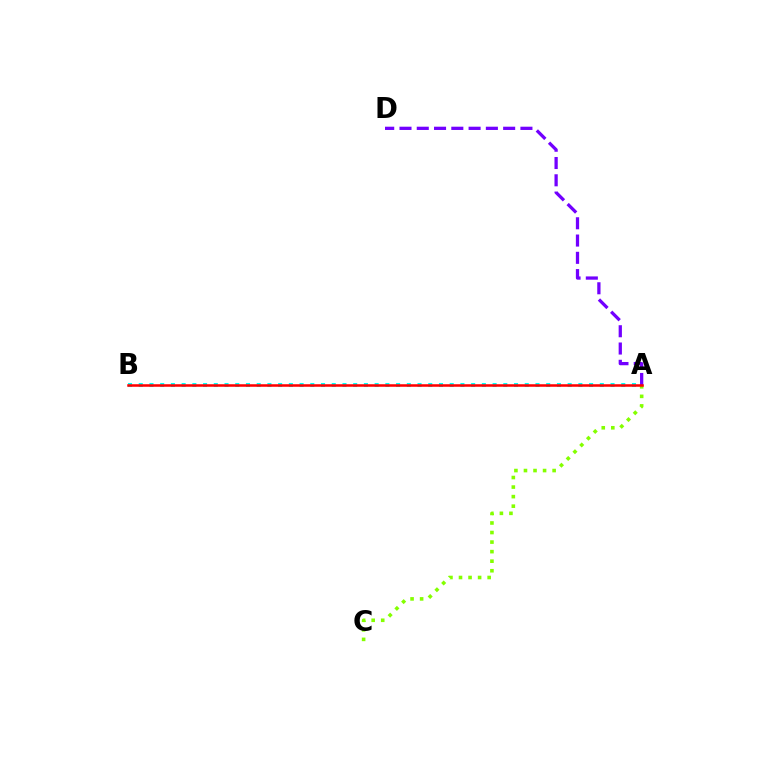{('A', 'C'): [{'color': '#84ff00', 'line_style': 'dotted', 'thickness': 2.59}], ('A', 'B'): [{'color': '#00fff6', 'line_style': 'dotted', 'thickness': 2.91}, {'color': '#ff0000', 'line_style': 'solid', 'thickness': 1.82}], ('A', 'D'): [{'color': '#7200ff', 'line_style': 'dashed', 'thickness': 2.35}]}